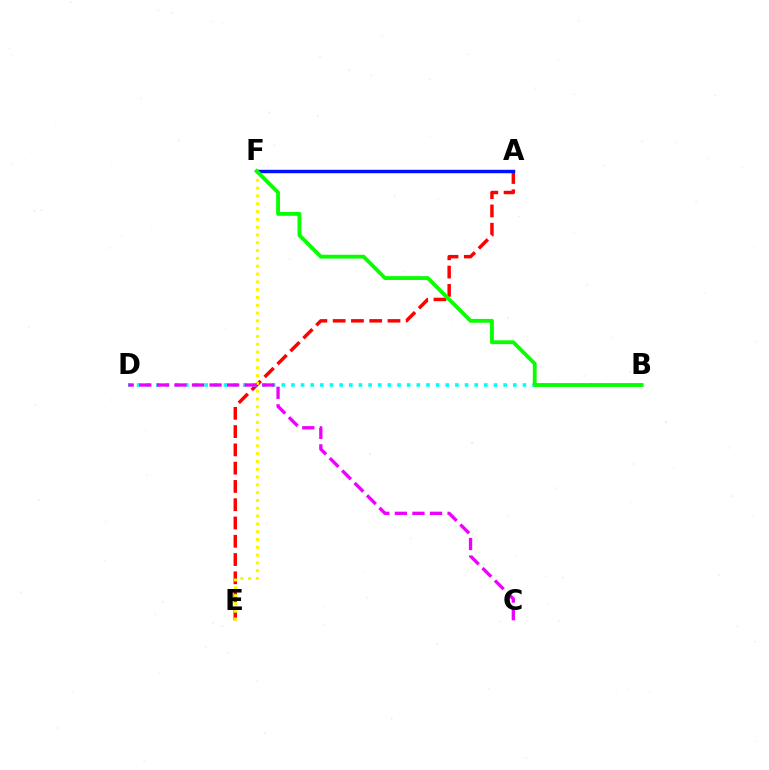{('A', 'E'): [{'color': '#ff0000', 'line_style': 'dashed', 'thickness': 2.48}], ('A', 'F'): [{'color': '#0010ff', 'line_style': 'solid', 'thickness': 2.47}], ('E', 'F'): [{'color': '#fcf500', 'line_style': 'dotted', 'thickness': 2.12}], ('B', 'D'): [{'color': '#00fff6', 'line_style': 'dotted', 'thickness': 2.62}], ('C', 'D'): [{'color': '#ee00ff', 'line_style': 'dashed', 'thickness': 2.39}], ('B', 'F'): [{'color': '#08ff00', 'line_style': 'solid', 'thickness': 2.76}]}